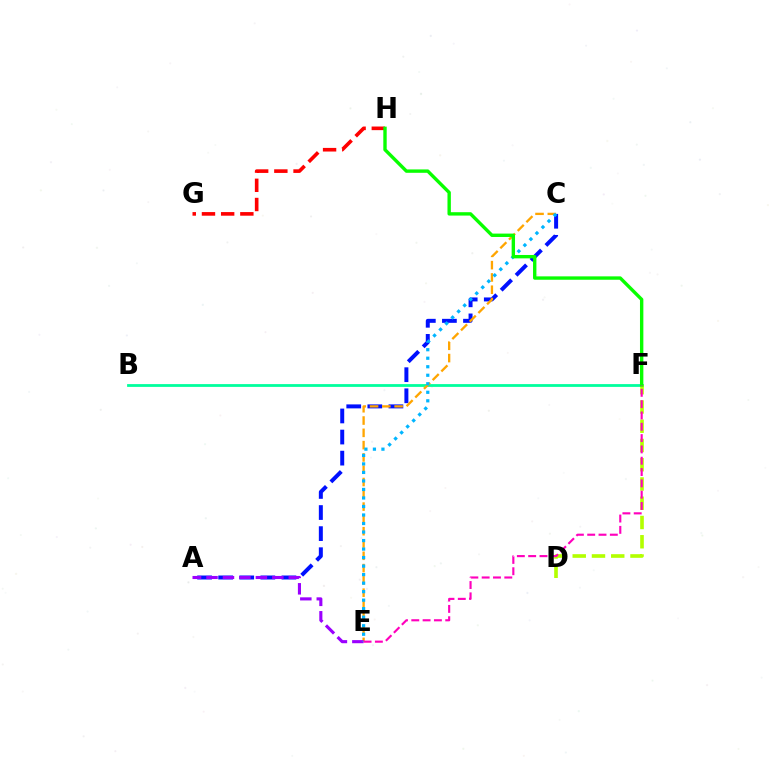{('B', 'F'): [{'color': '#00ff9d', 'line_style': 'solid', 'thickness': 2.01}], ('A', 'C'): [{'color': '#0010ff', 'line_style': 'dashed', 'thickness': 2.86}], ('D', 'F'): [{'color': '#b3ff00', 'line_style': 'dashed', 'thickness': 2.62}], ('C', 'E'): [{'color': '#ffa500', 'line_style': 'dashed', 'thickness': 1.67}, {'color': '#00b5ff', 'line_style': 'dotted', 'thickness': 2.31}], ('G', 'H'): [{'color': '#ff0000', 'line_style': 'dashed', 'thickness': 2.61}], ('A', 'E'): [{'color': '#9b00ff', 'line_style': 'dashed', 'thickness': 2.24}], ('F', 'H'): [{'color': '#08ff00', 'line_style': 'solid', 'thickness': 2.44}], ('E', 'F'): [{'color': '#ff00bd', 'line_style': 'dashed', 'thickness': 1.54}]}